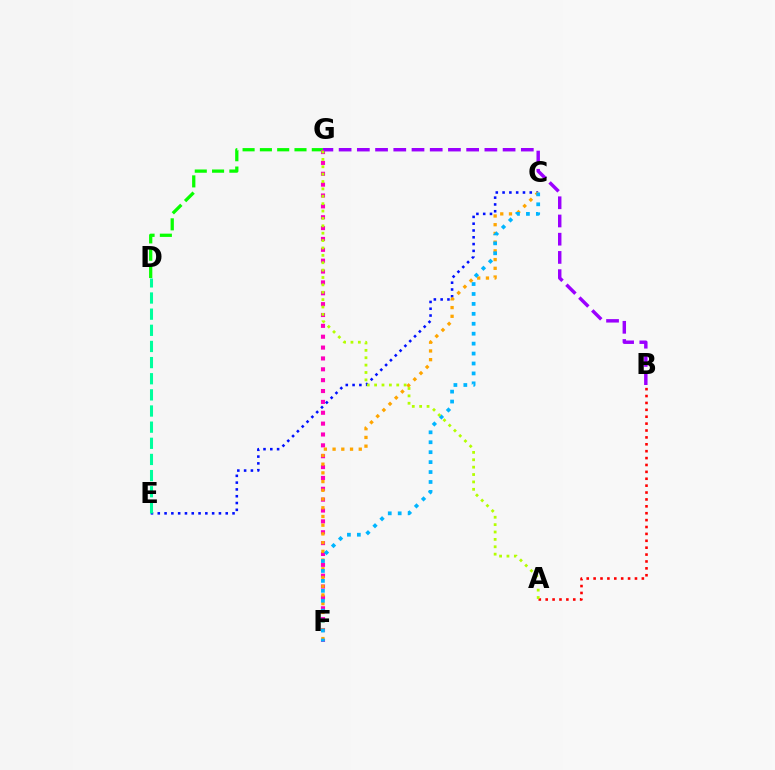{('D', 'G'): [{'color': '#08ff00', 'line_style': 'dashed', 'thickness': 2.35}], ('F', 'G'): [{'color': '#ff00bd', 'line_style': 'dotted', 'thickness': 2.95}], ('C', 'E'): [{'color': '#0010ff', 'line_style': 'dotted', 'thickness': 1.85}], ('A', 'B'): [{'color': '#ff0000', 'line_style': 'dotted', 'thickness': 1.87}], ('C', 'F'): [{'color': '#ffa500', 'line_style': 'dotted', 'thickness': 2.37}, {'color': '#00b5ff', 'line_style': 'dotted', 'thickness': 2.7}], ('D', 'E'): [{'color': '#00ff9d', 'line_style': 'dashed', 'thickness': 2.19}], ('B', 'G'): [{'color': '#9b00ff', 'line_style': 'dashed', 'thickness': 2.48}], ('A', 'G'): [{'color': '#b3ff00', 'line_style': 'dotted', 'thickness': 2.01}]}